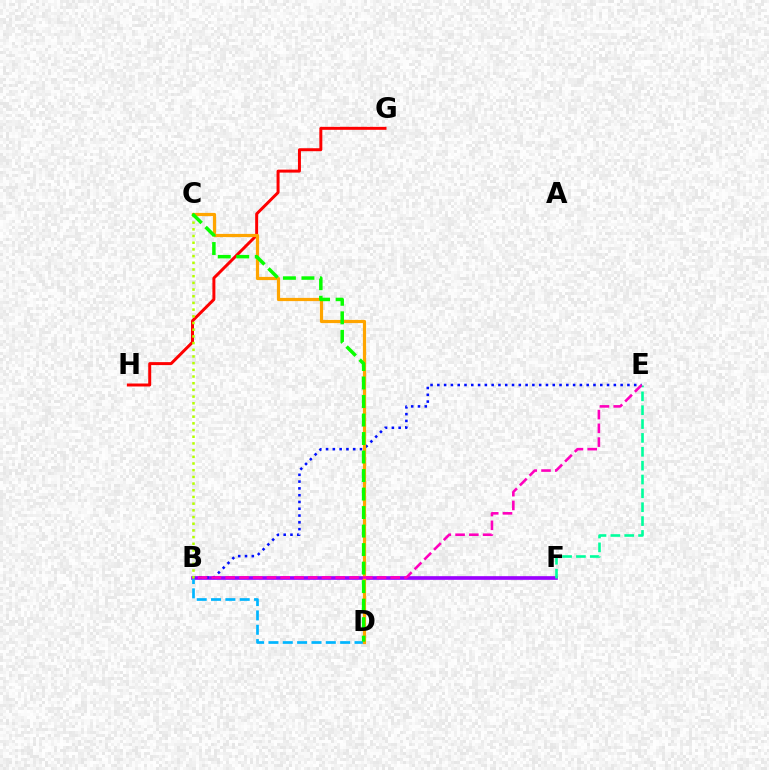{('B', 'F'): [{'color': '#9b00ff', 'line_style': 'solid', 'thickness': 2.64}], ('B', 'E'): [{'color': '#0010ff', 'line_style': 'dotted', 'thickness': 1.84}, {'color': '#ff00bd', 'line_style': 'dashed', 'thickness': 1.87}], ('B', 'D'): [{'color': '#00b5ff', 'line_style': 'dashed', 'thickness': 1.95}], ('E', 'F'): [{'color': '#00ff9d', 'line_style': 'dashed', 'thickness': 1.88}], ('G', 'H'): [{'color': '#ff0000', 'line_style': 'solid', 'thickness': 2.14}], ('C', 'D'): [{'color': '#ffa500', 'line_style': 'solid', 'thickness': 2.3}, {'color': '#08ff00', 'line_style': 'dashed', 'thickness': 2.51}], ('B', 'C'): [{'color': '#b3ff00', 'line_style': 'dotted', 'thickness': 1.82}]}